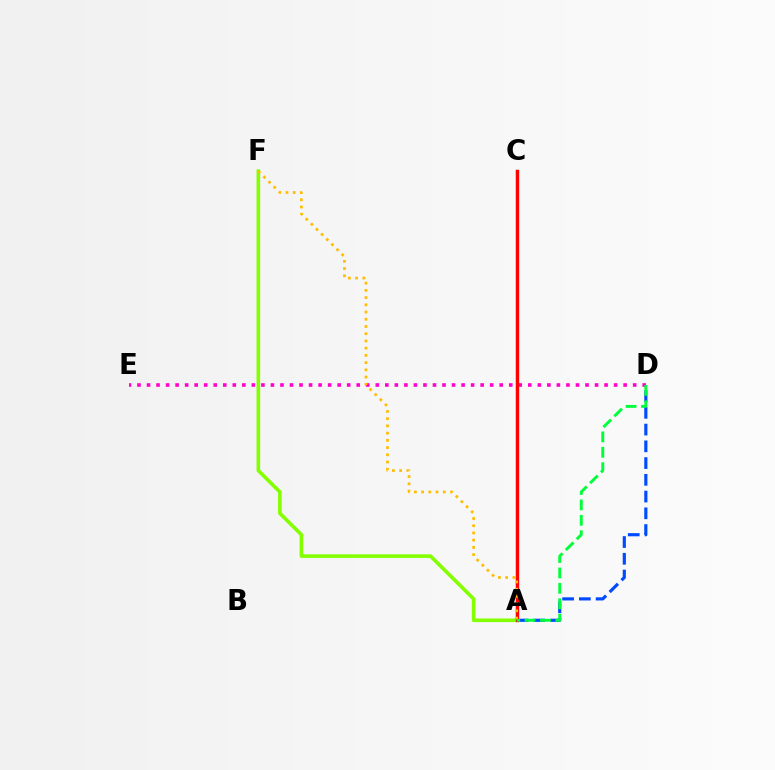{('A', 'D'): [{'color': '#004bff', 'line_style': 'dashed', 'thickness': 2.28}, {'color': '#00ff39', 'line_style': 'dashed', 'thickness': 2.09}], ('A', 'F'): [{'color': '#84ff00', 'line_style': 'solid', 'thickness': 2.6}, {'color': '#ffbd00', 'line_style': 'dotted', 'thickness': 1.96}], ('A', 'C'): [{'color': '#00fff6', 'line_style': 'solid', 'thickness': 1.73}, {'color': '#7200ff', 'line_style': 'dashed', 'thickness': 1.84}, {'color': '#ff0000', 'line_style': 'solid', 'thickness': 2.42}], ('D', 'E'): [{'color': '#ff00cf', 'line_style': 'dotted', 'thickness': 2.59}]}